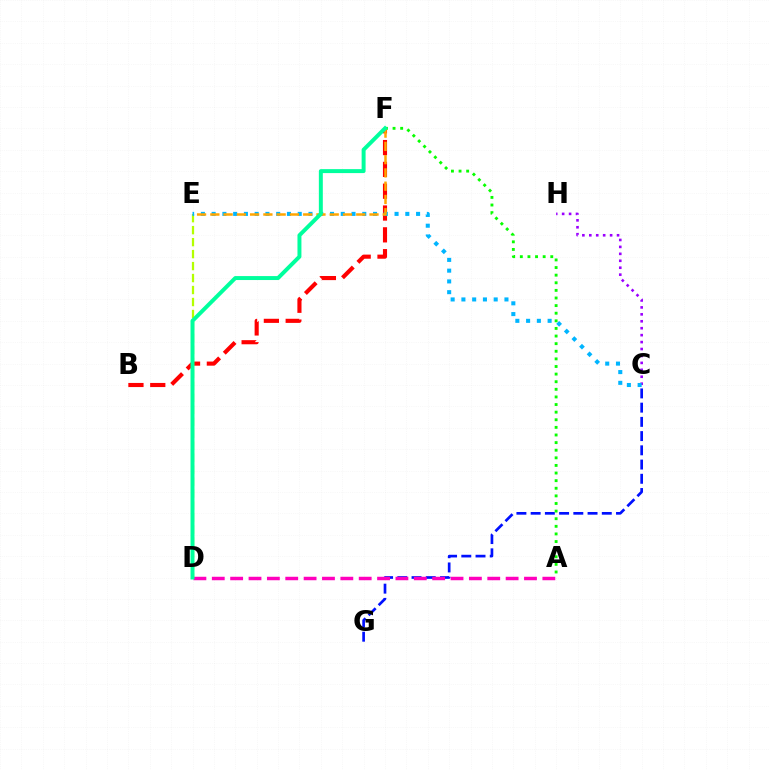{('C', 'H'): [{'color': '#9b00ff', 'line_style': 'dotted', 'thickness': 1.88}], ('C', 'G'): [{'color': '#0010ff', 'line_style': 'dashed', 'thickness': 1.93}], ('B', 'F'): [{'color': '#ff0000', 'line_style': 'dashed', 'thickness': 2.96}], ('A', 'D'): [{'color': '#ff00bd', 'line_style': 'dashed', 'thickness': 2.49}], ('D', 'E'): [{'color': '#b3ff00', 'line_style': 'dashed', 'thickness': 1.63}], ('A', 'F'): [{'color': '#08ff00', 'line_style': 'dotted', 'thickness': 2.07}], ('C', 'E'): [{'color': '#00b5ff', 'line_style': 'dotted', 'thickness': 2.92}], ('E', 'F'): [{'color': '#ffa500', 'line_style': 'dashed', 'thickness': 1.8}], ('D', 'F'): [{'color': '#00ff9d', 'line_style': 'solid', 'thickness': 2.85}]}